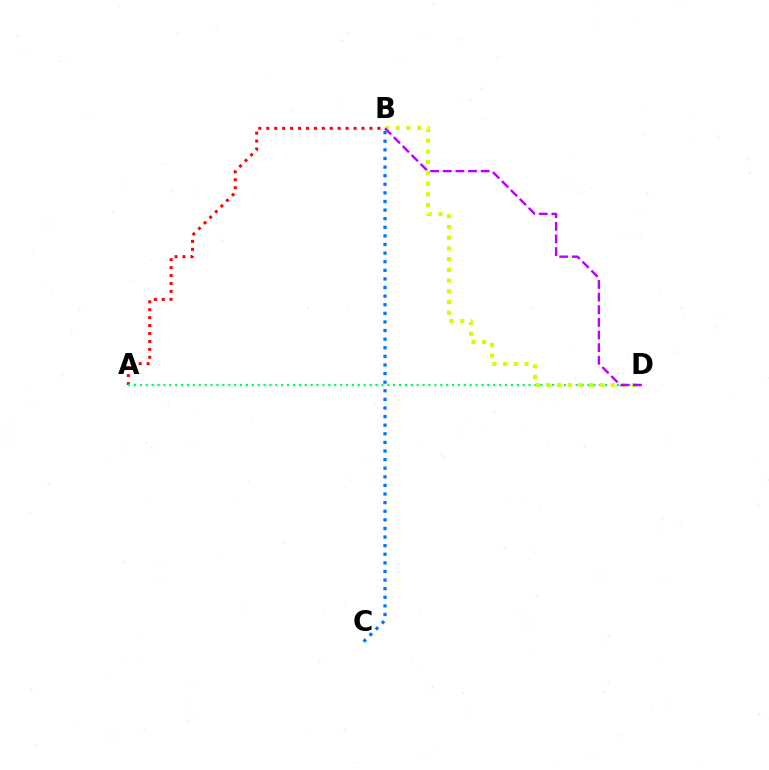{('B', 'C'): [{'color': '#0074ff', 'line_style': 'dotted', 'thickness': 2.34}], ('A', 'B'): [{'color': '#ff0000', 'line_style': 'dotted', 'thickness': 2.16}], ('A', 'D'): [{'color': '#00ff5c', 'line_style': 'dotted', 'thickness': 1.6}], ('B', 'D'): [{'color': '#d1ff00', 'line_style': 'dotted', 'thickness': 2.91}, {'color': '#b900ff', 'line_style': 'dashed', 'thickness': 1.72}]}